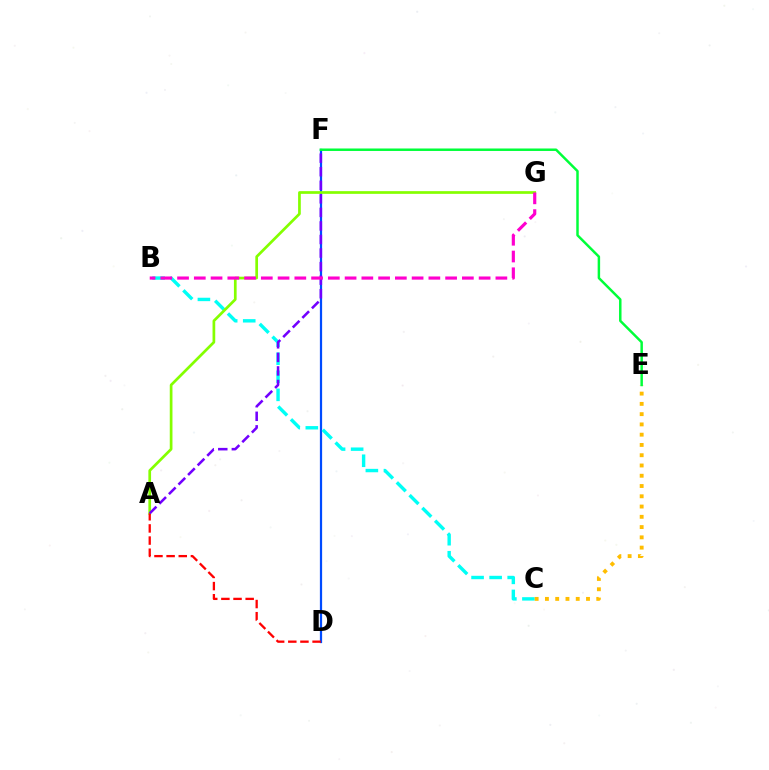{('D', 'F'): [{'color': '#004bff', 'line_style': 'solid', 'thickness': 1.61}], ('B', 'C'): [{'color': '#00fff6', 'line_style': 'dashed', 'thickness': 2.45}], ('A', 'G'): [{'color': '#84ff00', 'line_style': 'solid', 'thickness': 1.95}], ('A', 'D'): [{'color': '#ff0000', 'line_style': 'dashed', 'thickness': 1.65}], ('A', 'F'): [{'color': '#7200ff', 'line_style': 'dashed', 'thickness': 1.84}], ('C', 'E'): [{'color': '#ffbd00', 'line_style': 'dotted', 'thickness': 2.79}], ('E', 'F'): [{'color': '#00ff39', 'line_style': 'solid', 'thickness': 1.78}], ('B', 'G'): [{'color': '#ff00cf', 'line_style': 'dashed', 'thickness': 2.28}]}